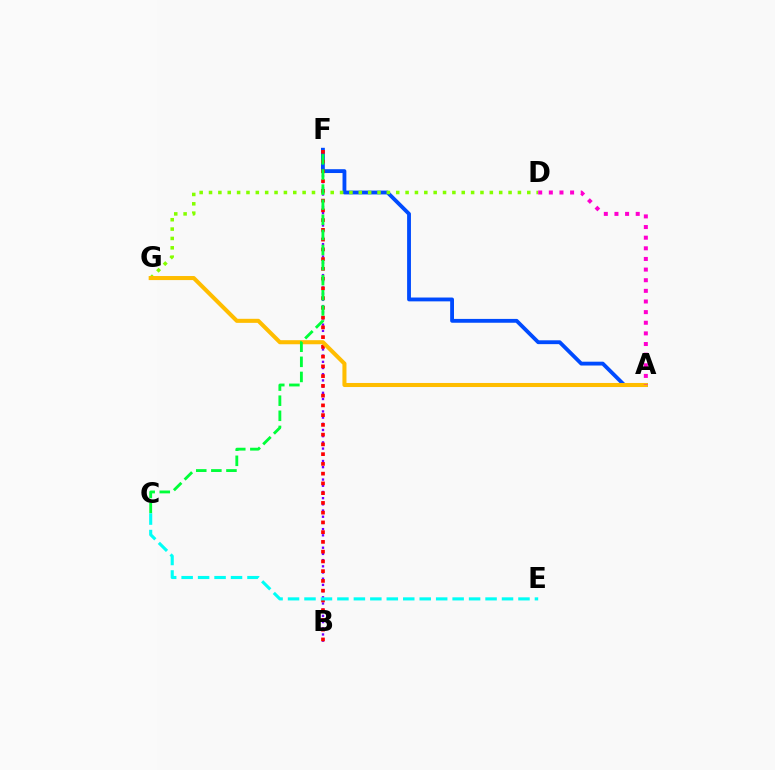{('B', 'F'): [{'color': '#7200ff', 'line_style': 'dotted', 'thickness': 1.68}, {'color': '#ff0000', 'line_style': 'dotted', 'thickness': 2.65}], ('A', 'F'): [{'color': '#004bff', 'line_style': 'solid', 'thickness': 2.76}], ('D', 'G'): [{'color': '#84ff00', 'line_style': 'dotted', 'thickness': 2.54}], ('A', 'G'): [{'color': '#ffbd00', 'line_style': 'solid', 'thickness': 2.92}], ('A', 'D'): [{'color': '#ff00cf', 'line_style': 'dotted', 'thickness': 2.89}], ('C', 'F'): [{'color': '#00ff39', 'line_style': 'dashed', 'thickness': 2.05}], ('C', 'E'): [{'color': '#00fff6', 'line_style': 'dashed', 'thickness': 2.24}]}